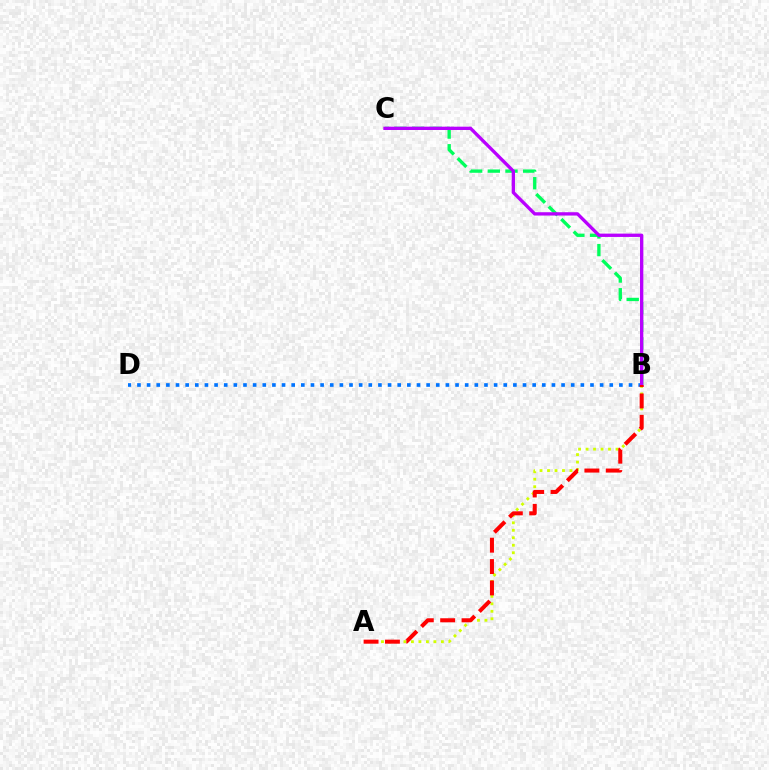{('A', 'B'): [{'color': '#d1ff00', 'line_style': 'dotted', 'thickness': 2.03}, {'color': '#ff0000', 'line_style': 'dashed', 'thickness': 2.9}], ('B', 'D'): [{'color': '#0074ff', 'line_style': 'dotted', 'thickness': 2.62}], ('B', 'C'): [{'color': '#00ff5c', 'line_style': 'dashed', 'thickness': 2.4}, {'color': '#b900ff', 'line_style': 'solid', 'thickness': 2.39}]}